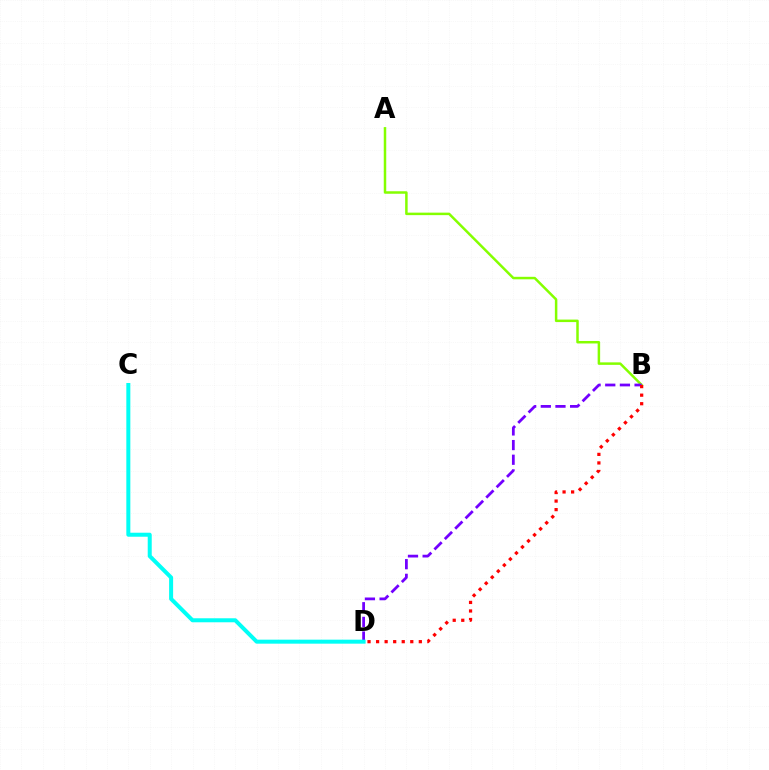{('A', 'B'): [{'color': '#84ff00', 'line_style': 'solid', 'thickness': 1.8}], ('B', 'D'): [{'color': '#7200ff', 'line_style': 'dashed', 'thickness': 1.99}, {'color': '#ff0000', 'line_style': 'dotted', 'thickness': 2.32}], ('C', 'D'): [{'color': '#00fff6', 'line_style': 'solid', 'thickness': 2.88}]}